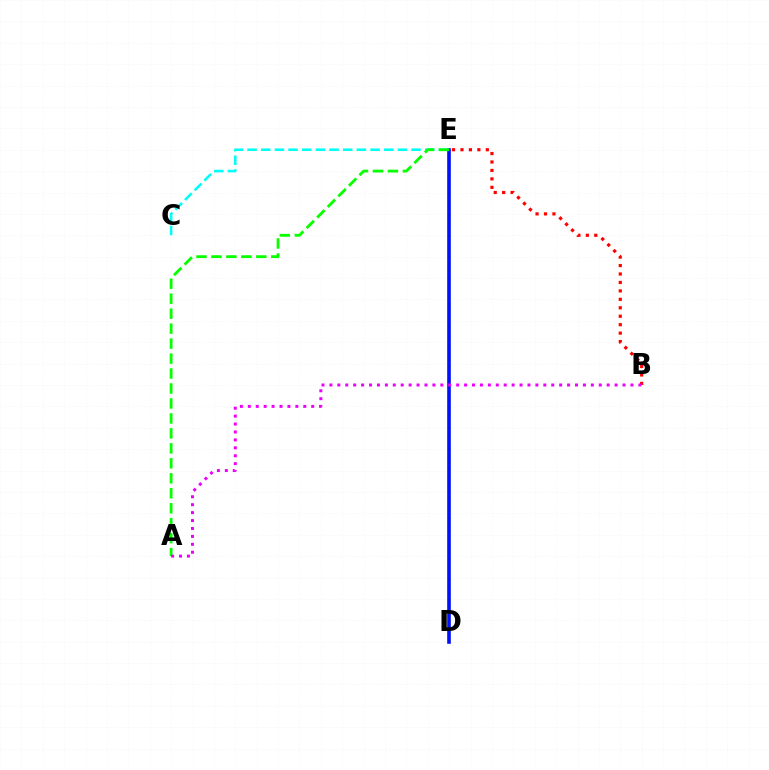{('D', 'E'): [{'color': '#fcf500', 'line_style': 'dotted', 'thickness': 1.87}, {'color': '#0010ff', 'line_style': 'solid', 'thickness': 2.6}], ('C', 'E'): [{'color': '#00fff6', 'line_style': 'dashed', 'thickness': 1.86}], ('B', 'E'): [{'color': '#ff0000', 'line_style': 'dotted', 'thickness': 2.3}], ('A', 'E'): [{'color': '#08ff00', 'line_style': 'dashed', 'thickness': 2.03}], ('A', 'B'): [{'color': '#ee00ff', 'line_style': 'dotted', 'thickness': 2.15}]}